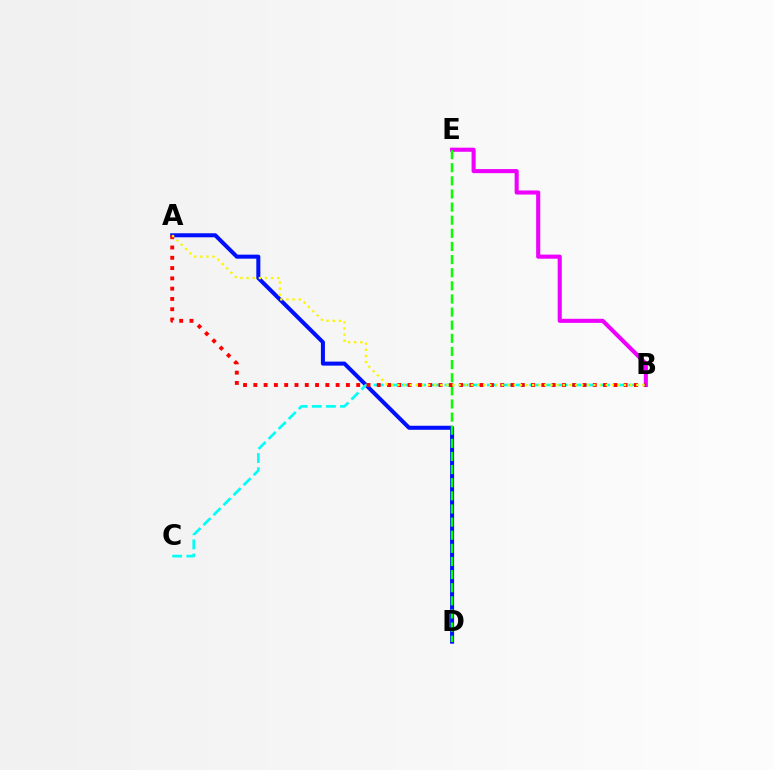{('B', 'E'): [{'color': '#ee00ff', 'line_style': 'solid', 'thickness': 2.94}], ('A', 'D'): [{'color': '#0010ff', 'line_style': 'solid', 'thickness': 2.9}], ('D', 'E'): [{'color': '#08ff00', 'line_style': 'dashed', 'thickness': 1.78}], ('B', 'C'): [{'color': '#00fff6', 'line_style': 'dashed', 'thickness': 1.92}], ('A', 'B'): [{'color': '#ff0000', 'line_style': 'dotted', 'thickness': 2.79}, {'color': '#fcf500', 'line_style': 'dotted', 'thickness': 1.66}]}